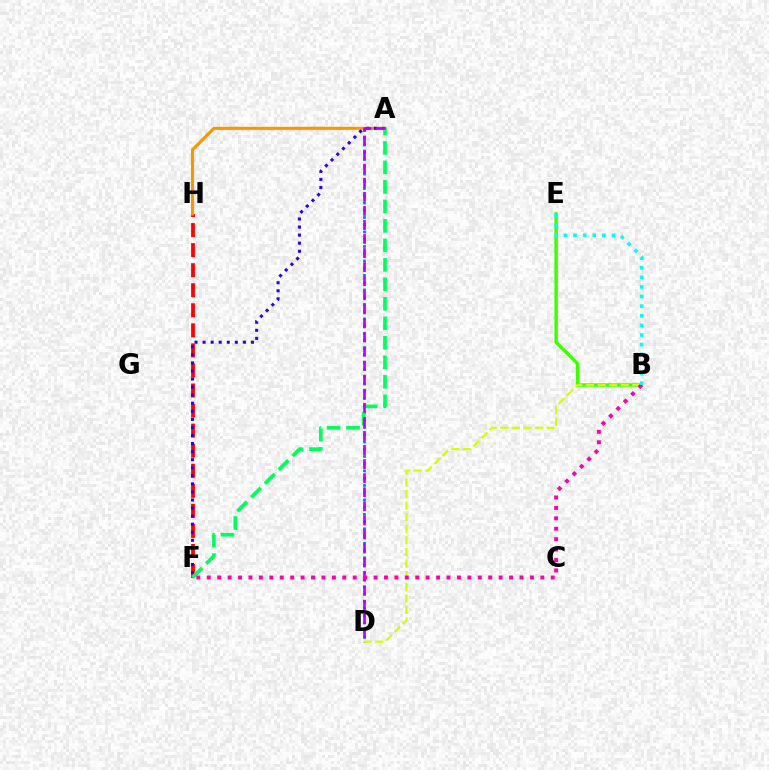{('F', 'H'): [{'color': '#ff0000', 'line_style': 'dashed', 'thickness': 2.72}], ('A', 'H'): [{'color': '#ff9400', 'line_style': 'solid', 'thickness': 2.22}], ('A', 'D'): [{'color': '#0074ff', 'line_style': 'dotted', 'thickness': 1.97}, {'color': '#b900ff', 'line_style': 'dashed', 'thickness': 1.91}], ('B', 'E'): [{'color': '#3dff00', 'line_style': 'solid', 'thickness': 2.46}, {'color': '#00fff6', 'line_style': 'dotted', 'thickness': 2.61}], ('A', 'F'): [{'color': '#2500ff', 'line_style': 'dotted', 'thickness': 2.19}, {'color': '#00ff5c', 'line_style': 'dashed', 'thickness': 2.65}], ('B', 'D'): [{'color': '#d1ff00', 'line_style': 'dashed', 'thickness': 1.57}], ('B', 'F'): [{'color': '#ff00ac', 'line_style': 'dotted', 'thickness': 2.83}]}